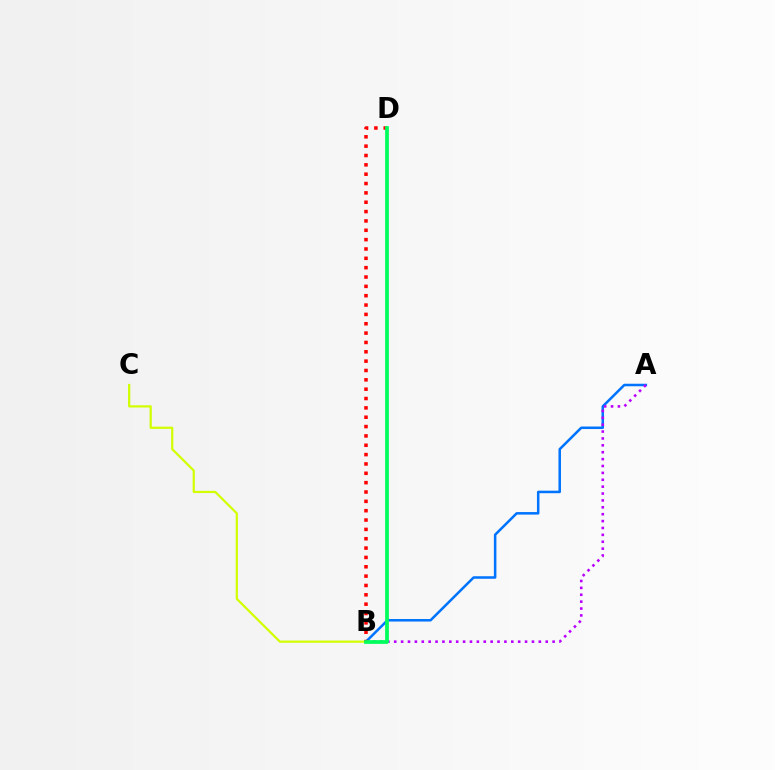{('A', 'B'): [{'color': '#0074ff', 'line_style': 'solid', 'thickness': 1.82}, {'color': '#b900ff', 'line_style': 'dotted', 'thickness': 1.87}], ('B', 'C'): [{'color': '#d1ff00', 'line_style': 'solid', 'thickness': 1.59}], ('B', 'D'): [{'color': '#ff0000', 'line_style': 'dotted', 'thickness': 2.54}, {'color': '#00ff5c', 'line_style': 'solid', 'thickness': 2.69}]}